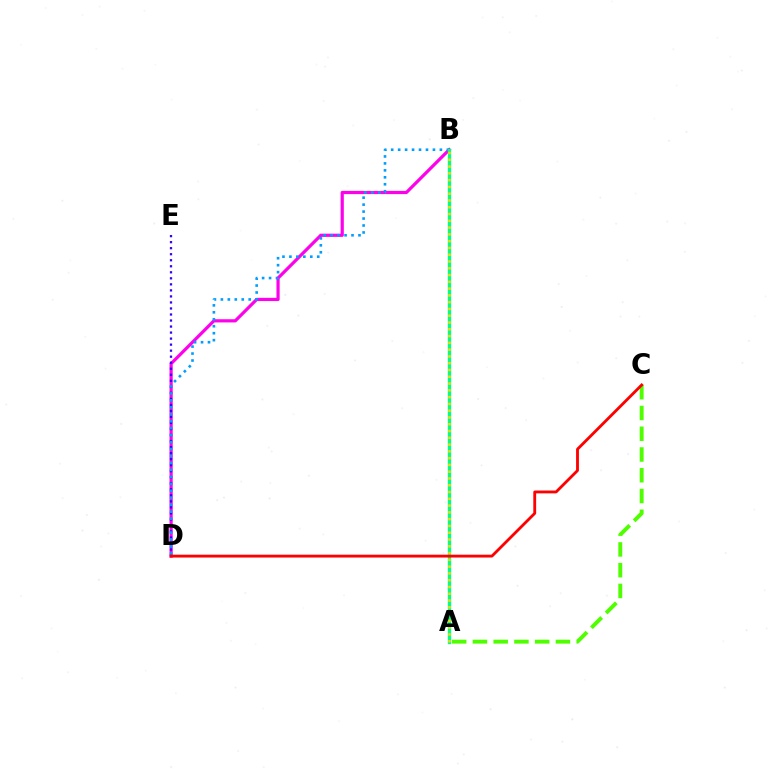{('A', 'C'): [{'color': '#4fff00', 'line_style': 'dashed', 'thickness': 2.82}], ('B', 'D'): [{'color': '#ff00ed', 'line_style': 'solid', 'thickness': 2.3}, {'color': '#009eff', 'line_style': 'dotted', 'thickness': 1.89}], ('D', 'E'): [{'color': '#3700ff', 'line_style': 'dotted', 'thickness': 1.64}], ('A', 'B'): [{'color': '#00ff86', 'line_style': 'solid', 'thickness': 2.41}, {'color': '#ffd500', 'line_style': 'dotted', 'thickness': 1.84}], ('C', 'D'): [{'color': '#ff0000', 'line_style': 'solid', 'thickness': 2.04}]}